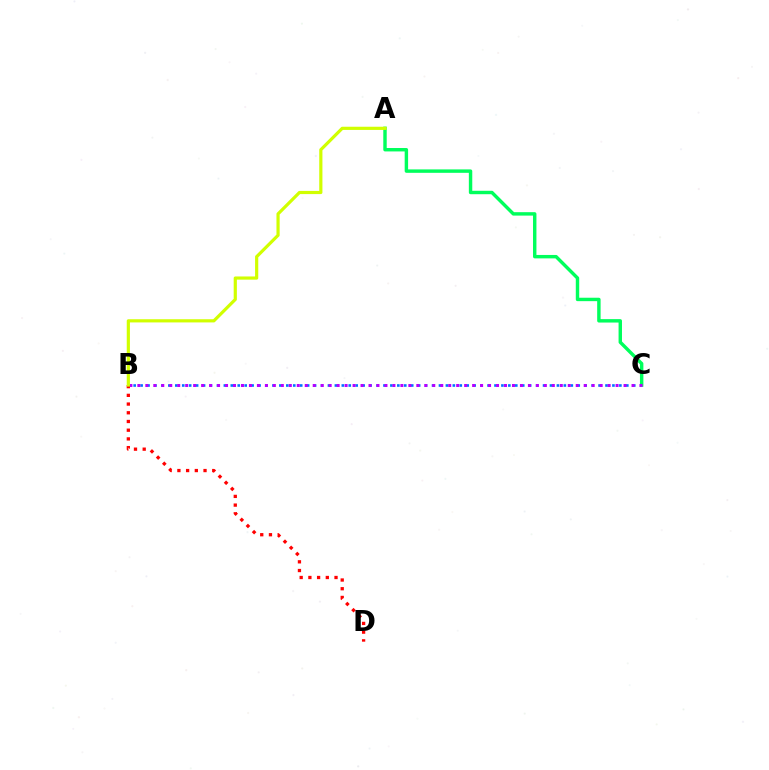{('B', 'C'): [{'color': '#0074ff', 'line_style': 'dotted', 'thickness': 1.89}, {'color': '#b900ff', 'line_style': 'dotted', 'thickness': 2.17}], ('A', 'C'): [{'color': '#00ff5c', 'line_style': 'solid', 'thickness': 2.47}], ('B', 'D'): [{'color': '#ff0000', 'line_style': 'dotted', 'thickness': 2.37}], ('A', 'B'): [{'color': '#d1ff00', 'line_style': 'solid', 'thickness': 2.29}]}